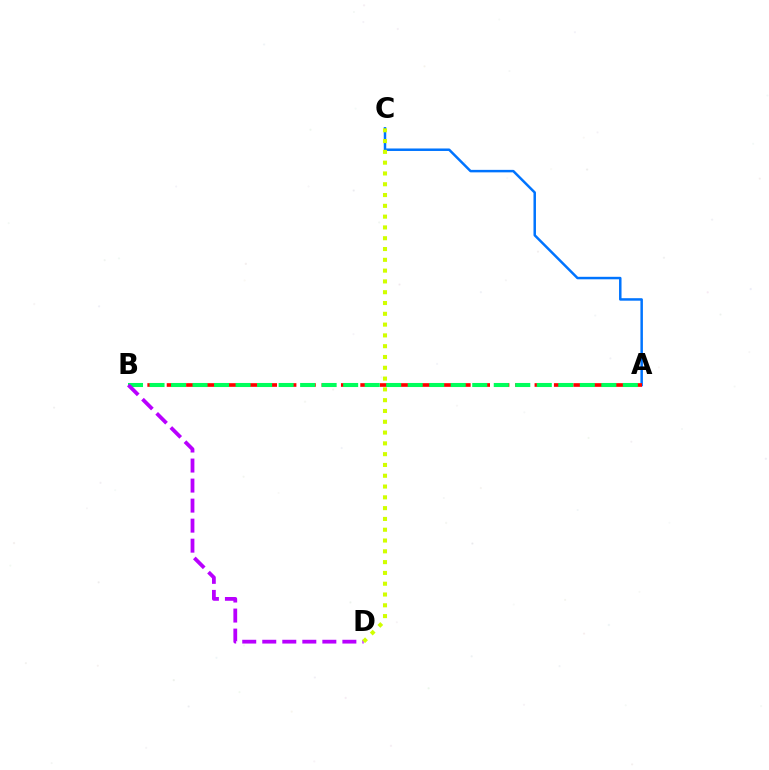{('A', 'C'): [{'color': '#0074ff', 'line_style': 'solid', 'thickness': 1.79}], ('A', 'B'): [{'color': '#ff0000', 'line_style': 'dashed', 'thickness': 2.63}, {'color': '#00ff5c', 'line_style': 'dashed', 'thickness': 2.92}], ('B', 'D'): [{'color': '#b900ff', 'line_style': 'dashed', 'thickness': 2.72}], ('C', 'D'): [{'color': '#d1ff00', 'line_style': 'dotted', 'thickness': 2.93}]}